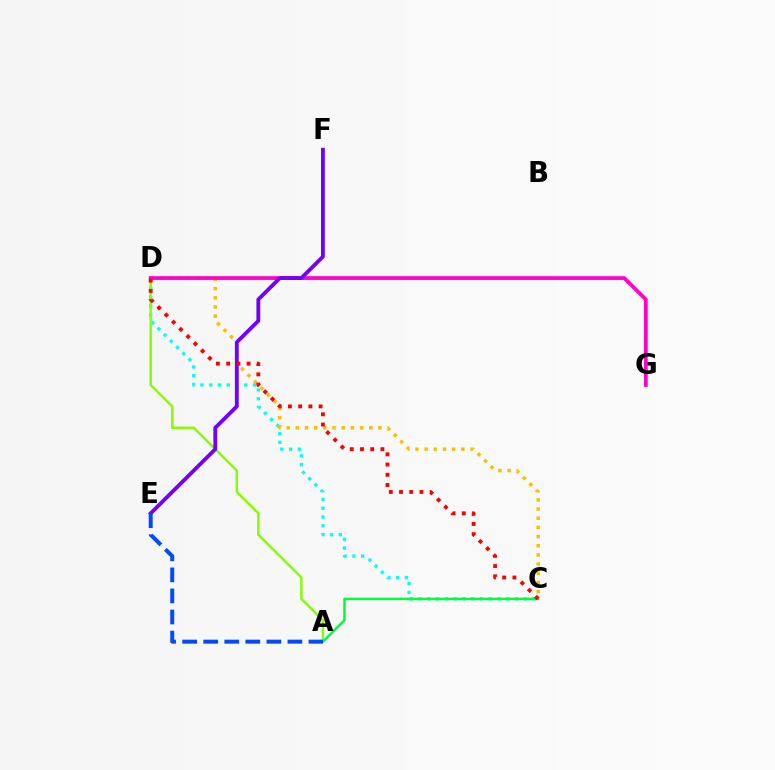{('C', 'D'): [{'color': '#00fff6', 'line_style': 'dotted', 'thickness': 2.38}, {'color': '#ffbd00', 'line_style': 'dotted', 'thickness': 2.49}, {'color': '#ff0000', 'line_style': 'dotted', 'thickness': 2.78}], ('A', 'D'): [{'color': '#84ff00', 'line_style': 'solid', 'thickness': 1.76}], ('A', 'C'): [{'color': '#00ff39', 'line_style': 'solid', 'thickness': 1.79}], ('D', 'G'): [{'color': '#ff00cf', 'line_style': 'solid', 'thickness': 2.71}], ('E', 'F'): [{'color': '#7200ff', 'line_style': 'solid', 'thickness': 2.76}], ('A', 'E'): [{'color': '#004bff', 'line_style': 'dashed', 'thickness': 2.86}]}